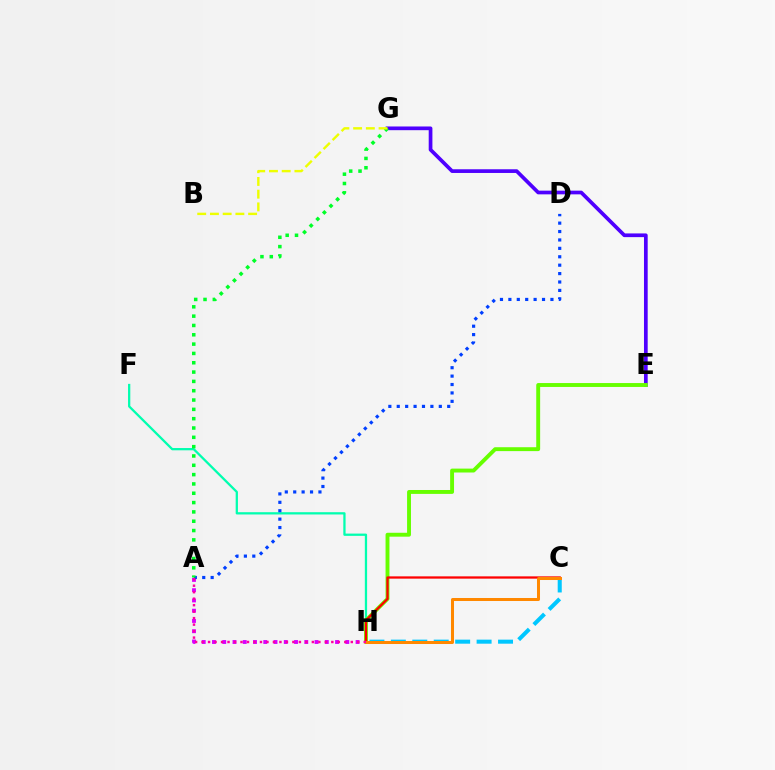{('F', 'H'): [{'color': '#00ffaf', 'line_style': 'solid', 'thickness': 1.63}], ('A', 'H'): [{'color': '#d600ff', 'line_style': 'dotted', 'thickness': 2.79}, {'color': '#ff00a0', 'line_style': 'dotted', 'thickness': 1.76}], ('C', 'H'): [{'color': '#00c7ff', 'line_style': 'dashed', 'thickness': 2.91}, {'color': '#ff0000', 'line_style': 'solid', 'thickness': 1.64}, {'color': '#ff8800', 'line_style': 'solid', 'thickness': 2.17}], ('E', 'G'): [{'color': '#4f00ff', 'line_style': 'solid', 'thickness': 2.67}], ('E', 'H'): [{'color': '#66ff00', 'line_style': 'solid', 'thickness': 2.81}], ('A', 'D'): [{'color': '#003fff', 'line_style': 'dotted', 'thickness': 2.29}], ('A', 'G'): [{'color': '#00ff27', 'line_style': 'dotted', 'thickness': 2.53}], ('B', 'G'): [{'color': '#eeff00', 'line_style': 'dashed', 'thickness': 1.73}]}